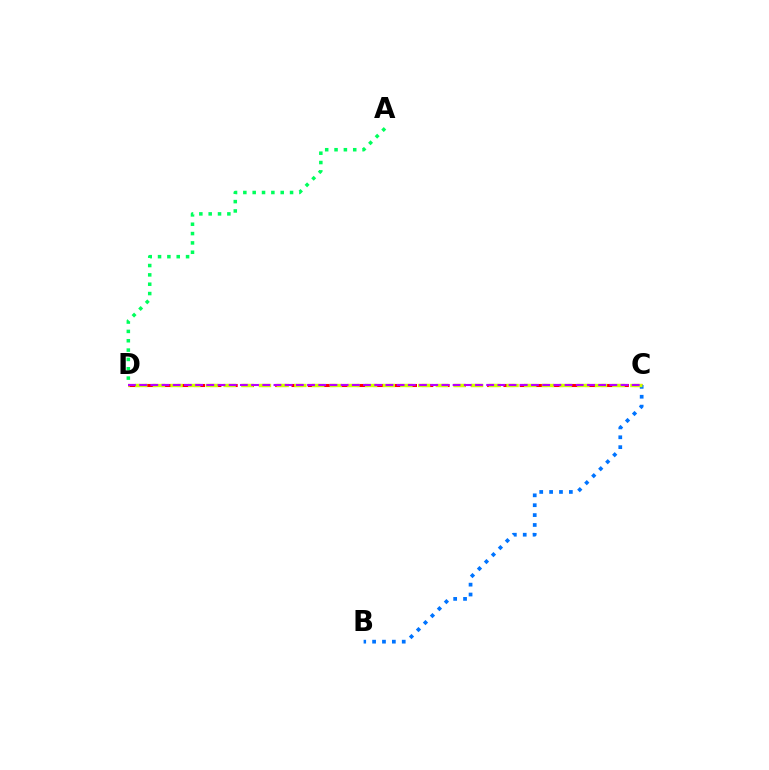{('C', 'D'): [{'color': '#ff0000', 'line_style': 'dashed', 'thickness': 2.21}, {'color': '#d1ff00', 'line_style': 'dashed', 'thickness': 2.4}, {'color': '#b900ff', 'line_style': 'dashed', 'thickness': 1.52}], ('B', 'C'): [{'color': '#0074ff', 'line_style': 'dotted', 'thickness': 2.68}], ('A', 'D'): [{'color': '#00ff5c', 'line_style': 'dotted', 'thickness': 2.54}]}